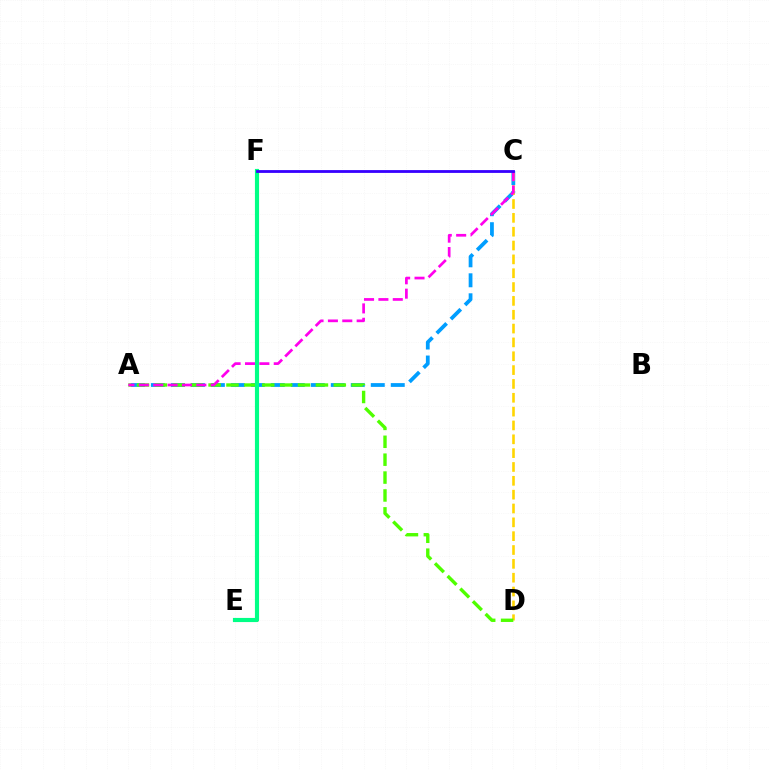{('A', 'C'): [{'color': '#009eff', 'line_style': 'dashed', 'thickness': 2.72}, {'color': '#ff00ed', 'line_style': 'dashed', 'thickness': 1.95}], ('E', 'F'): [{'color': '#ff0000', 'line_style': 'dotted', 'thickness': 2.53}, {'color': '#00ff86', 'line_style': 'solid', 'thickness': 2.98}], ('C', 'D'): [{'color': '#ffd500', 'line_style': 'dashed', 'thickness': 1.88}], ('A', 'D'): [{'color': '#4fff00', 'line_style': 'dashed', 'thickness': 2.43}], ('C', 'F'): [{'color': '#3700ff', 'line_style': 'solid', 'thickness': 2.02}]}